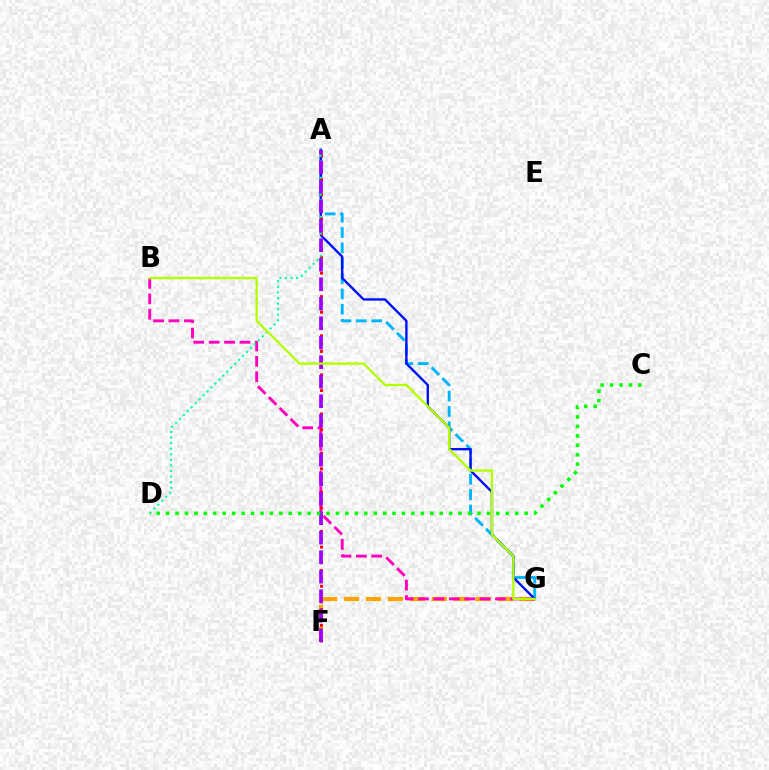{('F', 'G'): [{'color': '#ffa500', 'line_style': 'dashed', 'thickness': 2.98}], ('A', 'G'): [{'color': '#00b5ff', 'line_style': 'dashed', 'thickness': 2.08}, {'color': '#0010ff', 'line_style': 'solid', 'thickness': 1.7}], ('B', 'G'): [{'color': '#ff00bd', 'line_style': 'dashed', 'thickness': 2.09}, {'color': '#b3ff00', 'line_style': 'solid', 'thickness': 1.68}], ('A', 'F'): [{'color': '#ff0000', 'line_style': 'dotted', 'thickness': 2.13}, {'color': '#9b00ff', 'line_style': 'dashed', 'thickness': 2.65}], ('A', 'D'): [{'color': '#00ff9d', 'line_style': 'dotted', 'thickness': 1.51}], ('C', 'D'): [{'color': '#08ff00', 'line_style': 'dotted', 'thickness': 2.56}]}